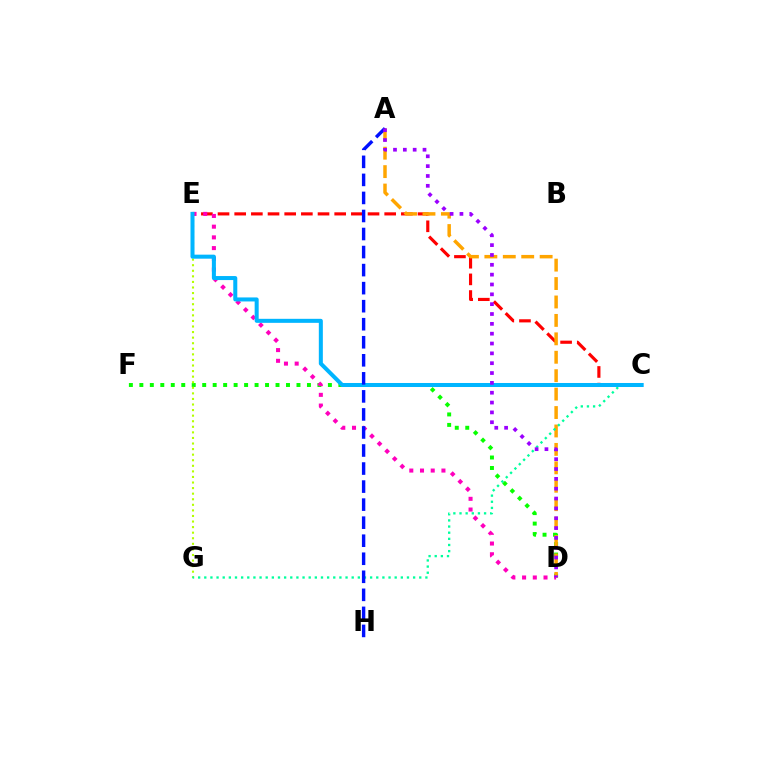{('C', 'E'): [{'color': '#ff0000', 'line_style': 'dashed', 'thickness': 2.26}, {'color': '#00b5ff', 'line_style': 'solid', 'thickness': 2.9}], ('D', 'F'): [{'color': '#08ff00', 'line_style': 'dotted', 'thickness': 2.85}], ('A', 'D'): [{'color': '#ffa500', 'line_style': 'dashed', 'thickness': 2.5}, {'color': '#9b00ff', 'line_style': 'dotted', 'thickness': 2.67}], ('E', 'G'): [{'color': '#b3ff00', 'line_style': 'dotted', 'thickness': 1.51}], ('D', 'E'): [{'color': '#ff00bd', 'line_style': 'dotted', 'thickness': 2.91}], ('C', 'G'): [{'color': '#00ff9d', 'line_style': 'dotted', 'thickness': 1.67}], ('A', 'H'): [{'color': '#0010ff', 'line_style': 'dashed', 'thickness': 2.45}]}